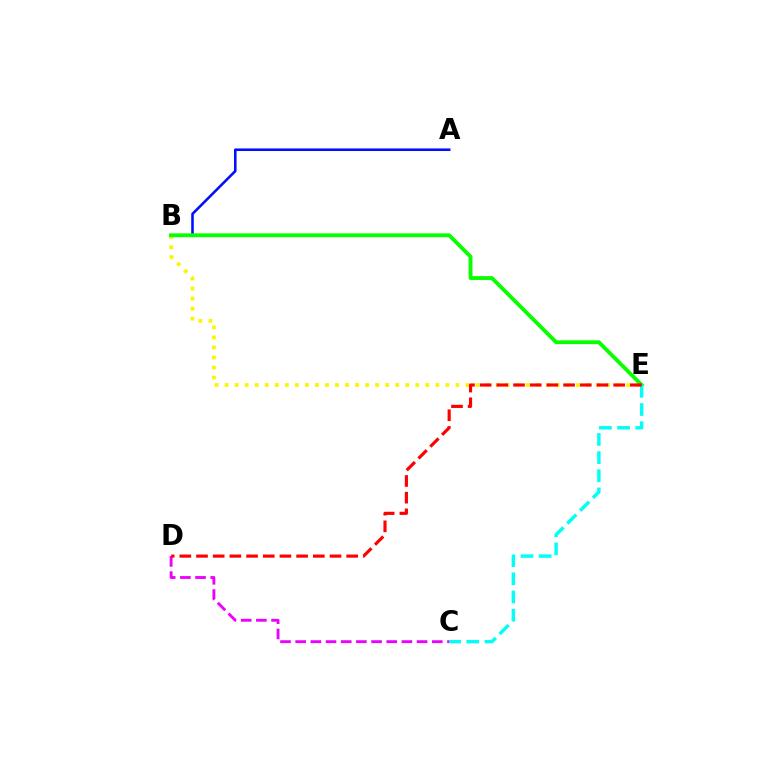{('B', 'E'): [{'color': '#fcf500', 'line_style': 'dotted', 'thickness': 2.73}, {'color': '#08ff00', 'line_style': 'solid', 'thickness': 2.77}], ('A', 'B'): [{'color': '#0010ff', 'line_style': 'solid', 'thickness': 1.86}], ('C', 'E'): [{'color': '#00fff6', 'line_style': 'dashed', 'thickness': 2.47}], ('C', 'D'): [{'color': '#ee00ff', 'line_style': 'dashed', 'thickness': 2.06}], ('D', 'E'): [{'color': '#ff0000', 'line_style': 'dashed', 'thickness': 2.27}]}